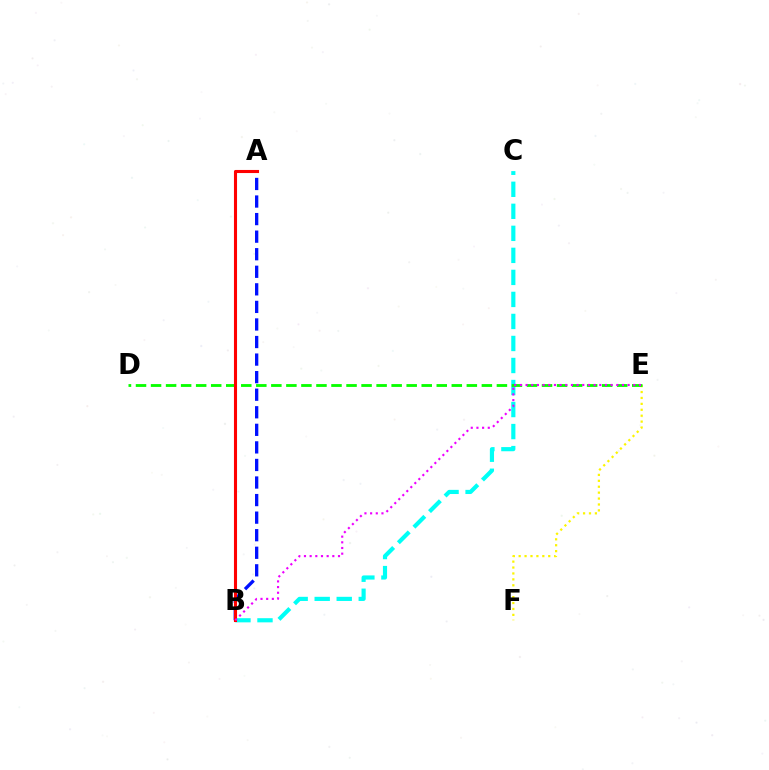{('B', 'C'): [{'color': '#00fff6', 'line_style': 'dashed', 'thickness': 2.99}], ('A', 'B'): [{'color': '#0010ff', 'line_style': 'dashed', 'thickness': 2.39}, {'color': '#ff0000', 'line_style': 'solid', 'thickness': 2.22}], ('E', 'F'): [{'color': '#fcf500', 'line_style': 'dotted', 'thickness': 1.61}], ('D', 'E'): [{'color': '#08ff00', 'line_style': 'dashed', 'thickness': 2.04}], ('B', 'E'): [{'color': '#ee00ff', 'line_style': 'dotted', 'thickness': 1.54}]}